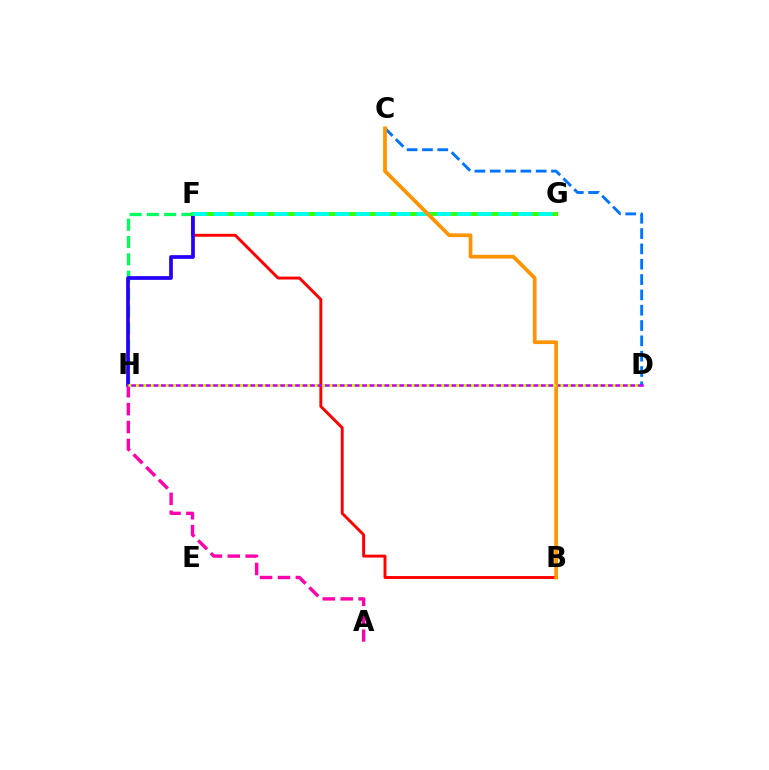{('B', 'F'): [{'color': '#ff0000', 'line_style': 'solid', 'thickness': 2.09}], ('F', 'H'): [{'color': '#00ff5c', 'line_style': 'dashed', 'thickness': 2.35}, {'color': '#2500ff', 'line_style': 'solid', 'thickness': 2.68}], ('C', 'D'): [{'color': '#0074ff', 'line_style': 'dashed', 'thickness': 2.08}], ('A', 'H'): [{'color': '#ff00ac', 'line_style': 'dashed', 'thickness': 2.43}], ('D', 'H'): [{'color': '#b900ff', 'line_style': 'solid', 'thickness': 1.81}, {'color': '#d1ff00', 'line_style': 'dotted', 'thickness': 2.02}], ('F', 'G'): [{'color': '#3dff00', 'line_style': 'solid', 'thickness': 2.88}, {'color': '#00fff6', 'line_style': 'dashed', 'thickness': 2.76}], ('B', 'C'): [{'color': '#ff9400', 'line_style': 'solid', 'thickness': 2.69}]}